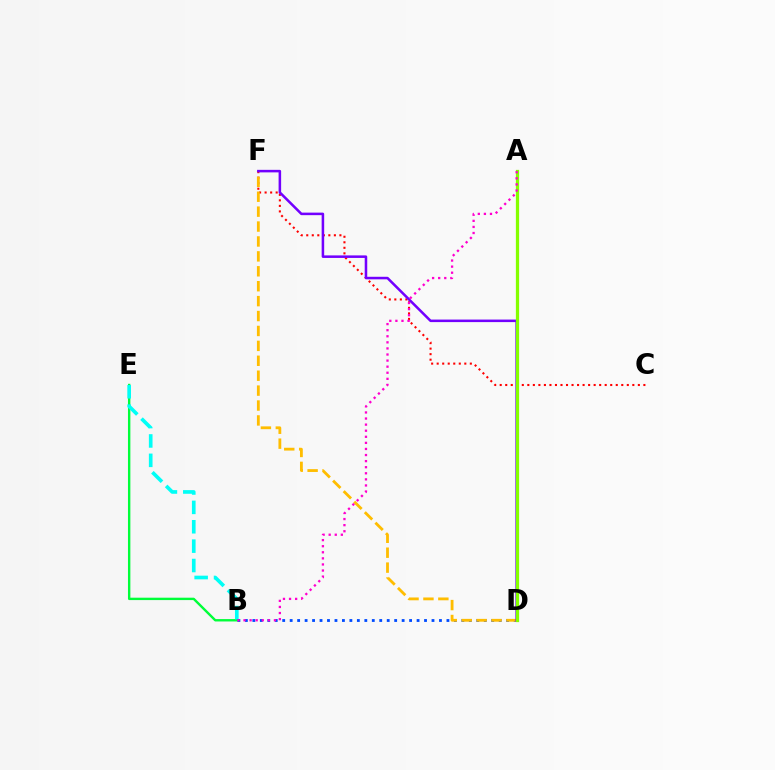{('B', 'E'): [{'color': '#00ff39', 'line_style': 'solid', 'thickness': 1.72}, {'color': '#00fff6', 'line_style': 'dashed', 'thickness': 2.63}], ('B', 'D'): [{'color': '#004bff', 'line_style': 'dotted', 'thickness': 2.03}], ('C', 'F'): [{'color': '#ff0000', 'line_style': 'dotted', 'thickness': 1.5}], ('D', 'F'): [{'color': '#ffbd00', 'line_style': 'dashed', 'thickness': 2.03}, {'color': '#7200ff', 'line_style': 'solid', 'thickness': 1.83}], ('A', 'D'): [{'color': '#84ff00', 'line_style': 'solid', 'thickness': 2.34}], ('A', 'B'): [{'color': '#ff00cf', 'line_style': 'dotted', 'thickness': 1.65}]}